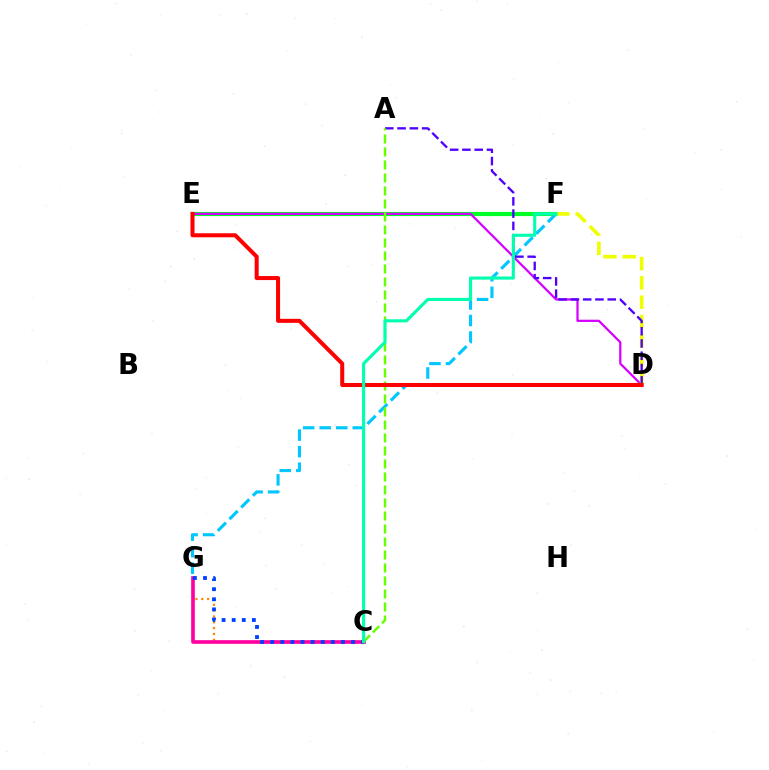{('E', 'F'): [{'color': '#00ff27', 'line_style': 'solid', 'thickness': 2.99}], ('C', 'G'): [{'color': '#ff8800', 'line_style': 'dotted', 'thickness': 1.59}, {'color': '#ff00a0', 'line_style': 'solid', 'thickness': 2.64}, {'color': '#003fff', 'line_style': 'dotted', 'thickness': 2.74}], ('D', 'E'): [{'color': '#d600ff', 'line_style': 'solid', 'thickness': 1.61}, {'color': '#ff0000', 'line_style': 'solid', 'thickness': 2.9}], ('F', 'G'): [{'color': '#00c7ff', 'line_style': 'dashed', 'thickness': 2.25}], ('D', 'F'): [{'color': '#eeff00', 'line_style': 'dashed', 'thickness': 2.63}], ('A', 'D'): [{'color': '#4f00ff', 'line_style': 'dashed', 'thickness': 1.67}], ('A', 'C'): [{'color': '#66ff00', 'line_style': 'dashed', 'thickness': 1.77}], ('C', 'F'): [{'color': '#00ffaf', 'line_style': 'solid', 'thickness': 2.24}]}